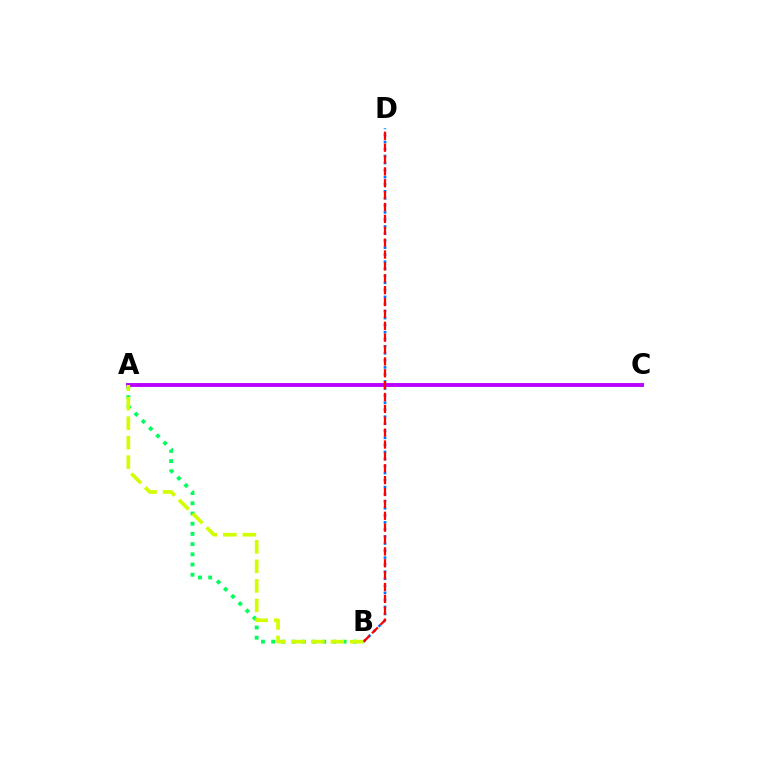{('A', 'B'): [{'color': '#00ff5c', 'line_style': 'dotted', 'thickness': 2.77}, {'color': '#d1ff00', 'line_style': 'dashed', 'thickness': 2.65}], ('B', 'D'): [{'color': '#0074ff', 'line_style': 'dotted', 'thickness': 1.91}, {'color': '#ff0000', 'line_style': 'dashed', 'thickness': 1.61}], ('A', 'C'): [{'color': '#b900ff', 'line_style': 'solid', 'thickness': 2.79}]}